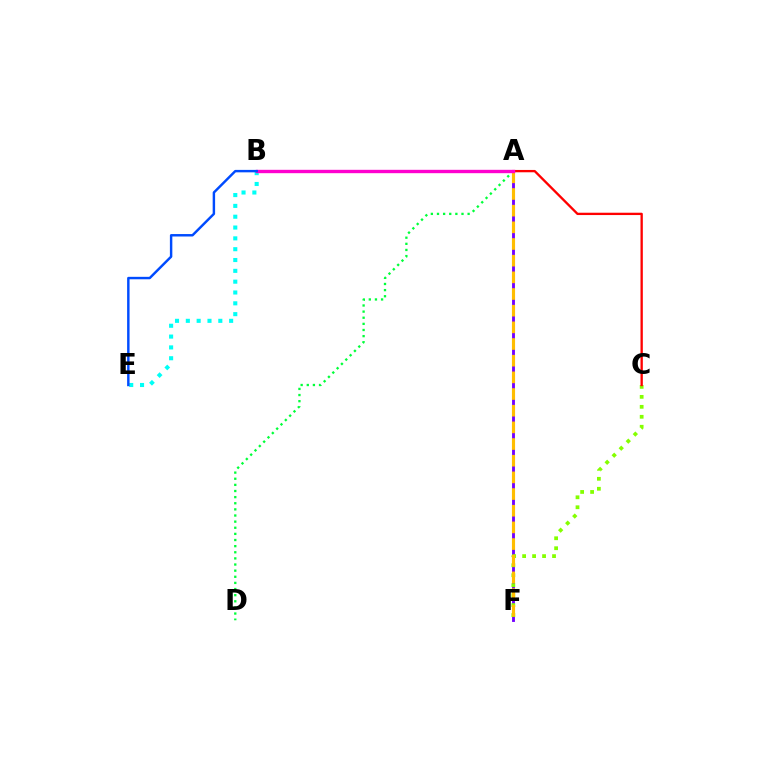{('A', 'F'): [{'color': '#7200ff', 'line_style': 'solid', 'thickness': 2.06}, {'color': '#ffbd00', 'line_style': 'dashed', 'thickness': 2.26}], ('C', 'F'): [{'color': '#84ff00', 'line_style': 'dotted', 'thickness': 2.71}], ('A', 'D'): [{'color': '#00ff39', 'line_style': 'dotted', 'thickness': 1.66}], ('A', 'C'): [{'color': '#ff0000', 'line_style': 'solid', 'thickness': 1.68}], ('B', 'E'): [{'color': '#00fff6', 'line_style': 'dotted', 'thickness': 2.94}, {'color': '#004bff', 'line_style': 'solid', 'thickness': 1.76}], ('A', 'B'): [{'color': '#ff00cf', 'line_style': 'solid', 'thickness': 2.42}]}